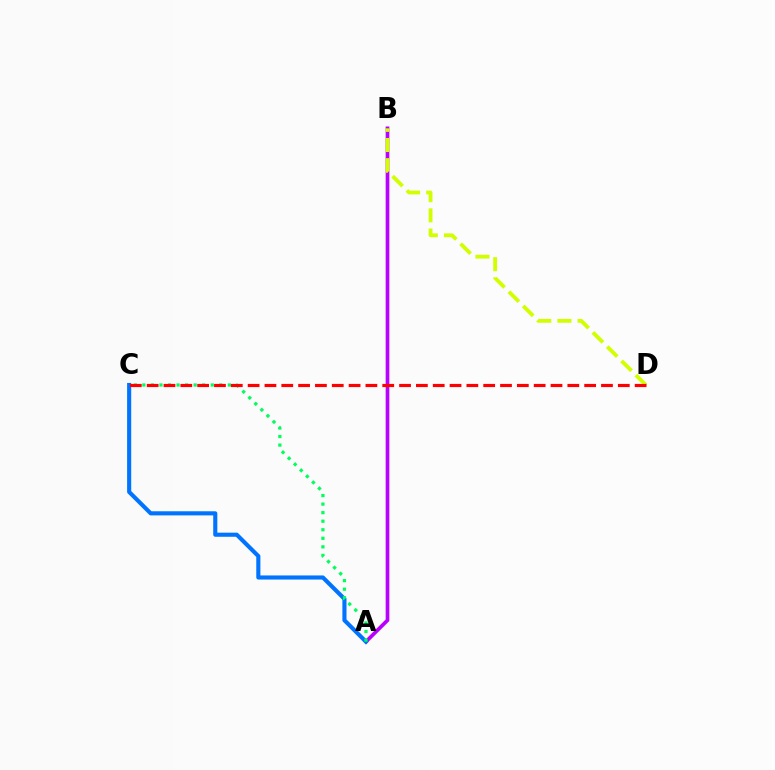{('A', 'B'): [{'color': '#b900ff', 'line_style': 'solid', 'thickness': 2.64}], ('A', 'C'): [{'color': '#0074ff', 'line_style': 'solid', 'thickness': 2.96}, {'color': '#00ff5c', 'line_style': 'dotted', 'thickness': 2.32}], ('B', 'D'): [{'color': '#d1ff00', 'line_style': 'dashed', 'thickness': 2.74}], ('C', 'D'): [{'color': '#ff0000', 'line_style': 'dashed', 'thickness': 2.29}]}